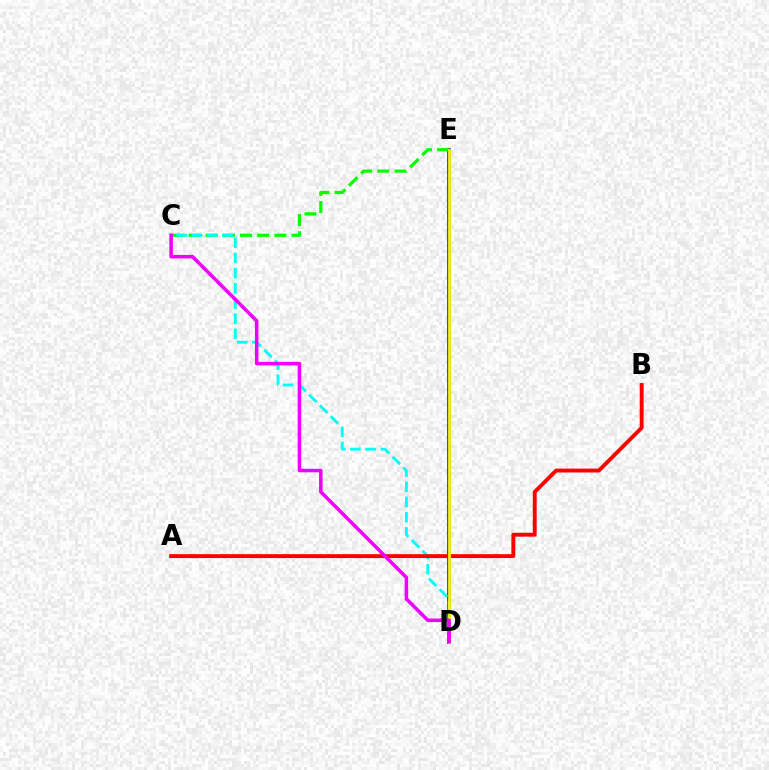{('D', 'E'): [{'color': '#0010ff', 'line_style': 'solid', 'thickness': 2.55}, {'color': '#fcf500', 'line_style': 'solid', 'thickness': 1.97}], ('C', 'E'): [{'color': '#08ff00', 'line_style': 'dashed', 'thickness': 2.33}], ('C', 'D'): [{'color': '#00fff6', 'line_style': 'dashed', 'thickness': 2.07}, {'color': '#ee00ff', 'line_style': 'solid', 'thickness': 2.54}], ('A', 'B'): [{'color': '#ff0000', 'line_style': 'solid', 'thickness': 2.8}]}